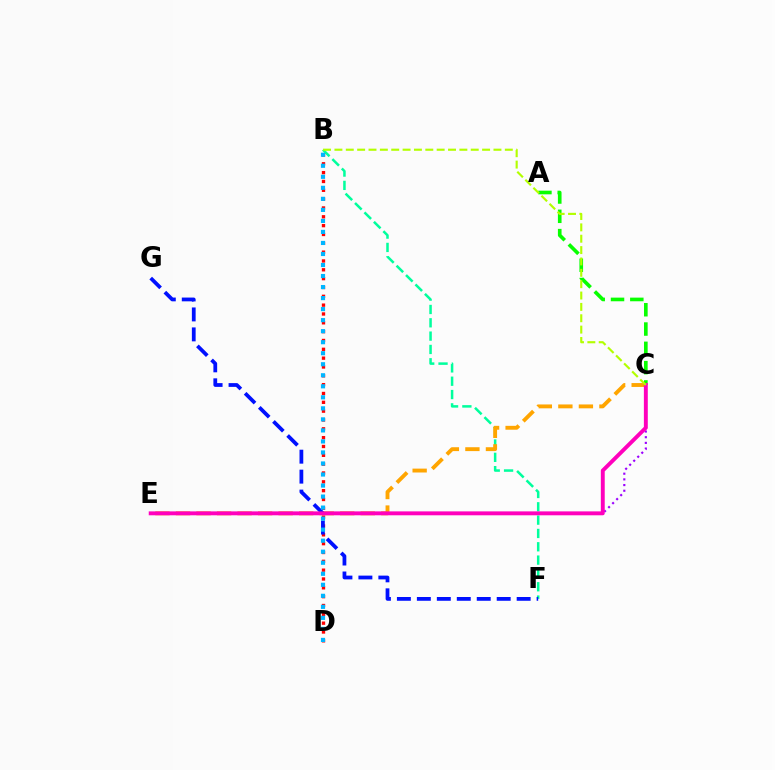{('B', 'F'): [{'color': '#00ff9d', 'line_style': 'dashed', 'thickness': 1.81}], ('C', 'E'): [{'color': '#ffa500', 'line_style': 'dashed', 'thickness': 2.79}, {'color': '#9b00ff', 'line_style': 'dotted', 'thickness': 1.54}, {'color': '#ff00bd', 'line_style': 'solid', 'thickness': 2.81}], ('A', 'C'): [{'color': '#08ff00', 'line_style': 'dashed', 'thickness': 2.62}], ('B', 'D'): [{'color': '#ff0000', 'line_style': 'dotted', 'thickness': 2.4}, {'color': '#00b5ff', 'line_style': 'dotted', 'thickness': 3.0}], ('F', 'G'): [{'color': '#0010ff', 'line_style': 'dashed', 'thickness': 2.71}], ('B', 'C'): [{'color': '#b3ff00', 'line_style': 'dashed', 'thickness': 1.54}]}